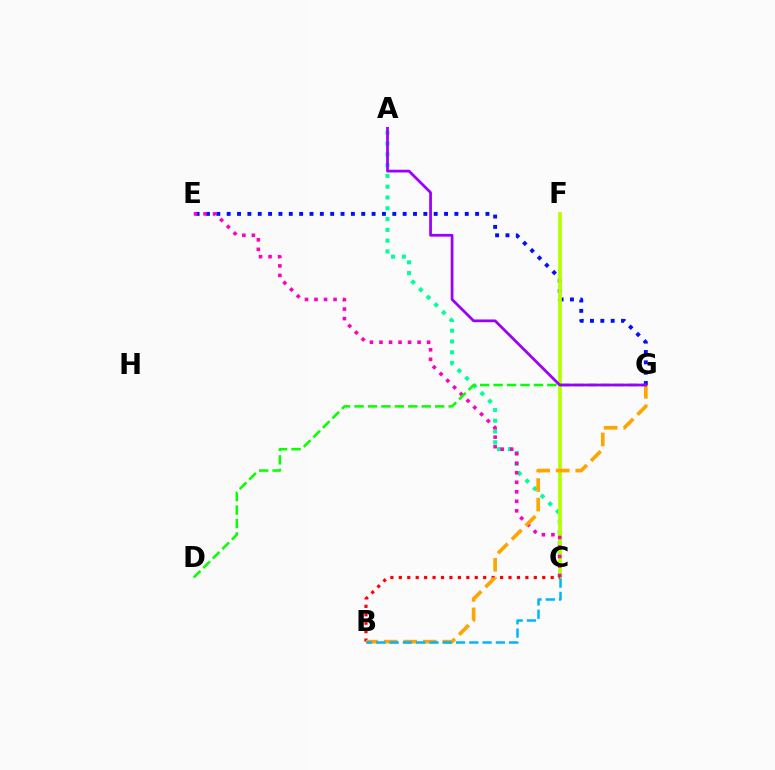{('A', 'C'): [{'color': '#00ff9d', 'line_style': 'dotted', 'thickness': 2.93}], ('E', 'G'): [{'color': '#0010ff', 'line_style': 'dotted', 'thickness': 2.81}], ('C', 'F'): [{'color': '#b3ff00', 'line_style': 'solid', 'thickness': 2.69}], ('C', 'E'): [{'color': '#ff00bd', 'line_style': 'dotted', 'thickness': 2.59}], ('B', 'C'): [{'color': '#ff0000', 'line_style': 'dotted', 'thickness': 2.29}, {'color': '#00b5ff', 'line_style': 'dashed', 'thickness': 1.8}], ('B', 'G'): [{'color': '#ffa500', 'line_style': 'dashed', 'thickness': 2.65}], ('D', 'G'): [{'color': '#08ff00', 'line_style': 'dashed', 'thickness': 1.83}], ('A', 'G'): [{'color': '#9b00ff', 'line_style': 'solid', 'thickness': 1.98}]}